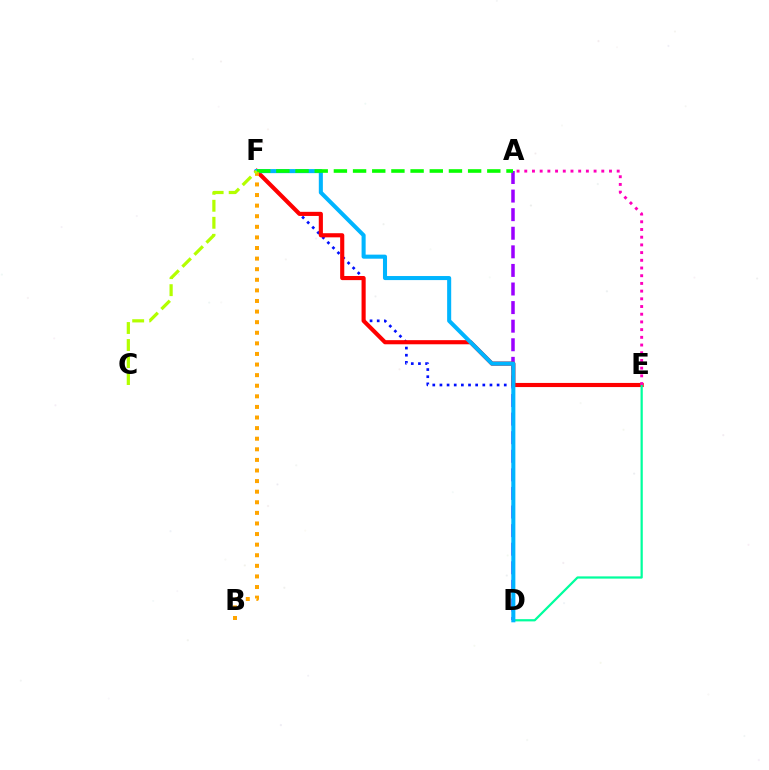{('E', 'F'): [{'color': '#0010ff', 'line_style': 'dotted', 'thickness': 1.94}, {'color': '#ff0000', 'line_style': 'solid', 'thickness': 2.97}], ('A', 'D'): [{'color': '#9b00ff', 'line_style': 'dashed', 'thickness': 2.52}], ('D', 'E'): [{'color': '#00ff9d', 'line_style': 'solid', 'thickness': 1.61}], ('D', 'F'): [{'color': '#00b5ff', 'line_style': 'solid', 'thickness': 2.92}], ('A', 'F'): [{'color': '#08ff00', 'line_style': 'dashed', 'thickness': 2.61}], ('B', 'F'): [{'color': '#ffa500', 'line_style': 'dotted', 'thickness': 2.88}], ('A', 'E'): [{'color': '#ff00bd', 'line_style': 'dotted', 'thickness': 2.09}], ('C', 'F'): [{'color': '#b3ff00', 'line_style': 'dashed', 'thickness': 2.31}]}